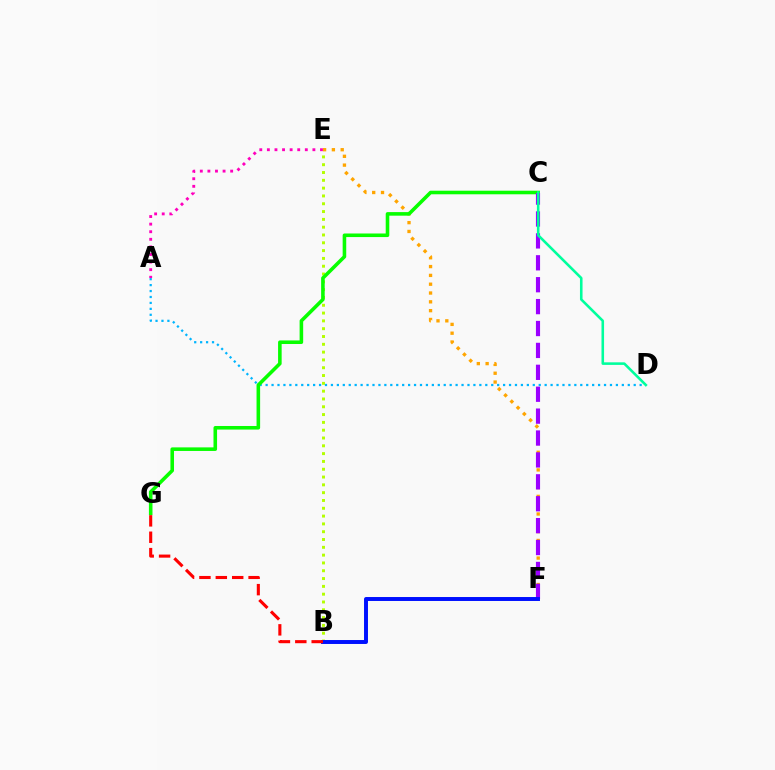{('E', 'F'): [{'color': '#ffa500', 'line_style': 'dotted', 'thickness': 2.4}], ('B', 'E'): [{'color': '#b3ff00', 'line_style': 'dotted', 'thickness': 2.12}], ('A', 'D'): [{'color': '#00b5ff', 'line_style': 'dotted', 'thickness': 1.61}], ('C', 'G'): [{'color': '#08ff00', 'line_style': 'solid', 'thickness': 2.57}], ('A', 'E'): [{'color': '#ff00bd', 'line_style': 'dotted', 'thickness': 2.06}], ('C', 'F'): [{'color': '#9b00ff', 'line_style': 'dashed', 'thickness': 2.98}], ('C', 'D'): [{'color': '#00ff9d', 'line_style': 'solid', 'thickness': 1.86}], ('B', 'F'): [{'color': '#0010ff', 'line_style': 'solid', 'thickness': 2.84}], ('B', 'G'): [{'color': '#ff0000', 'line_style': 'dashed', 'thickness': 2.23}]}